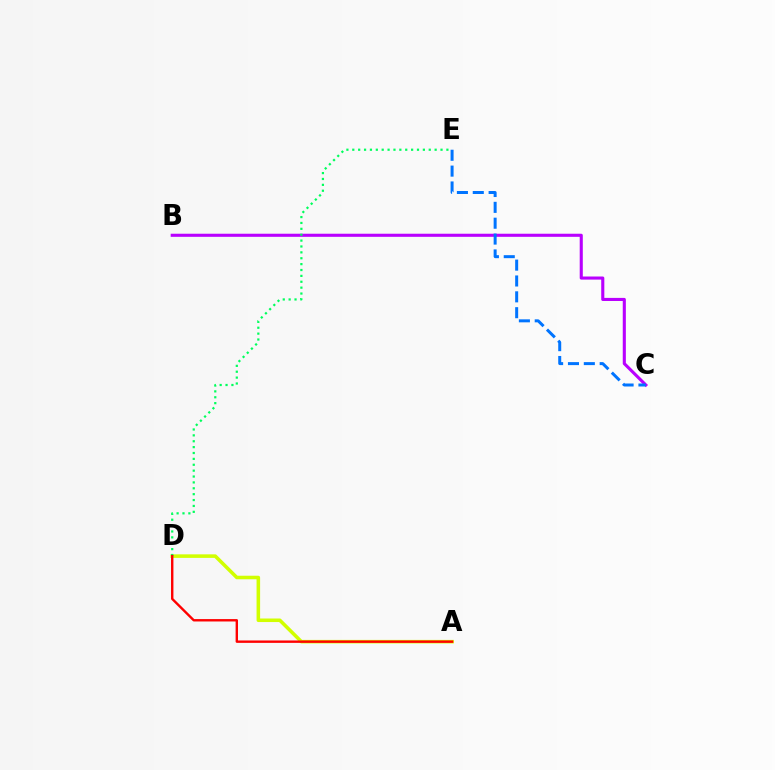{('A', 'D'): [{'color': '#d1ff00', 'line_style': 'solid', 'thickness': 2.55}, {'color': '#ff0000', 'line_style': 'solid', 'thickness': 1.72}], ('B', 'C'): [{'color': '#b900ff', 'line_style': 'solid', 'thickness': 2.23}], ('D', 'E'): [{'color': '#00ff5c', 'line_style': 'dotted', 'thickness': 1.6}], ('C', 'E'): [{'color': '#0074ff', 'line_style': 'dashed', 'thickness': 2.15}]}